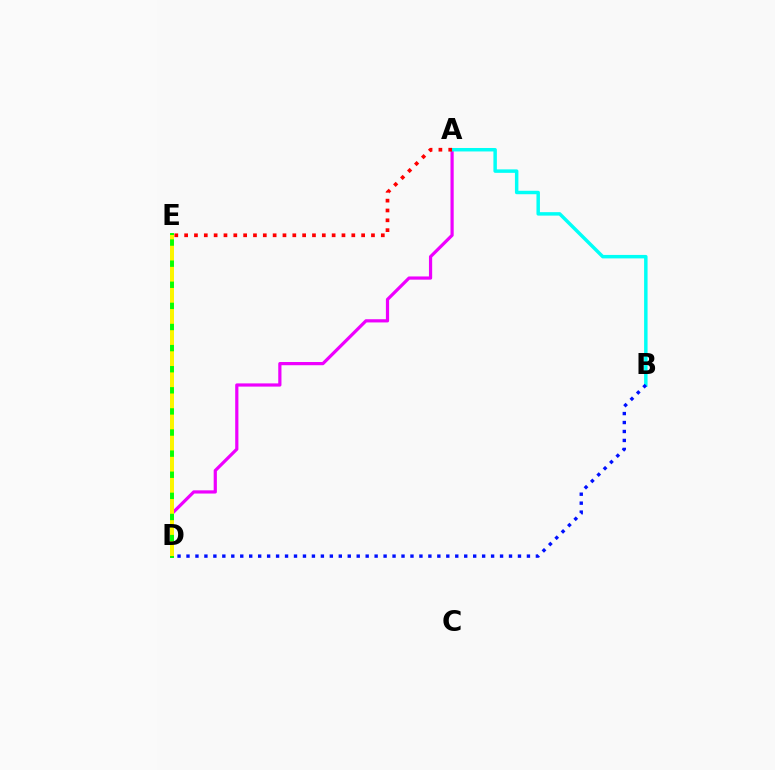{('A', 'D'): [{'color': '#ee00ff', 'line_style': 'solid', 'thickness': 2.31}], ('D', 'E'): [{'color': '#08ff00', 'line_style': 'solid', 'thickness': 2.83}, {'color': '#fcf500', 'line_style': 'dashed', 'thickness': 2.87}], ('A', 'B'): [{'color': '#00fff6', 'line_style': 'solid', 'thickness': 2.49}], ('B', 'D'): [{'color': '#0010ff', 'line_style': 'dotted', 'thickness': 2.43}], ('A', 'E'): [{'color': '#ff0000', 'line_style': 'dotted', 'thickness': 2.67}]}